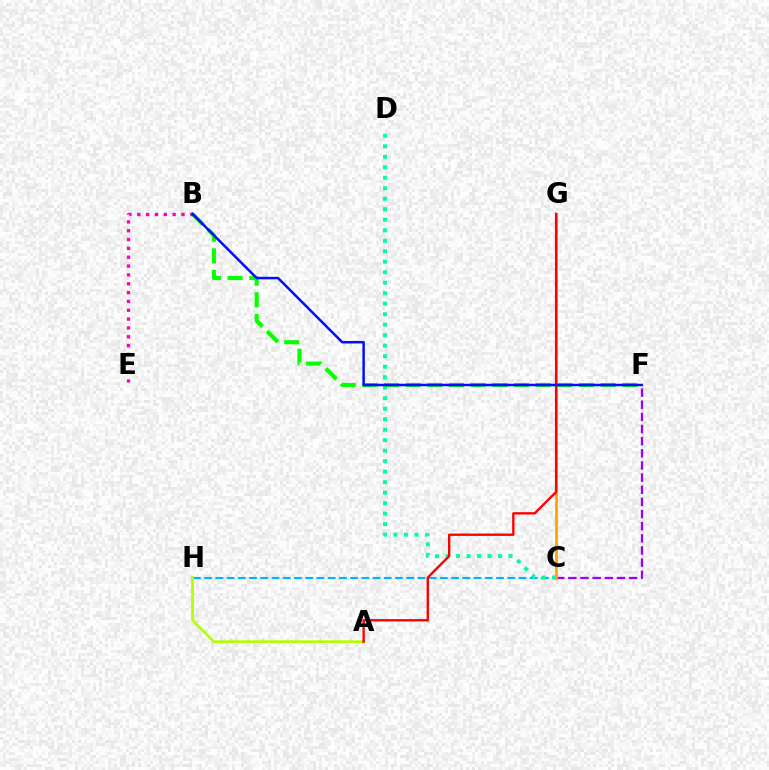{('C', 'H'): [{'color': '#00b5ff', 'line_style': 'dashed', 'thickness': 1.52}], ('C', 'F'): [{'color': '#9b00ff', 'line_style': 'dashed', 'thickness': 1.65}], ('C', 'D'): [{'color': '#00ff9d', 'line_style': 'dotted', 'thickness': 2.85}], ('A', 'H'): [{'color': '#b3ff00', 'line_style': 'solid', 'thickness': 1.93}], ('B', 'F'): [{'color': '#08ff00', 'line_style': 'dashed', 'thickness': 2.94}, {'color': '#0010ff', 'line_style': 'solid', 'thickness': 1.8}], ('C', 'G'): [{'color': '#ffa500', 'line_style': 'solid', 'thickness': 2.02}], ('A', 'G'): [{'color': '#ff0000', 'line_style': 'solid', 'thickness': 1.7}], ('B', 'E'): [{'color': '#ff00bd', 'line_style': 'dotted', 'thickness': 2.4}]}